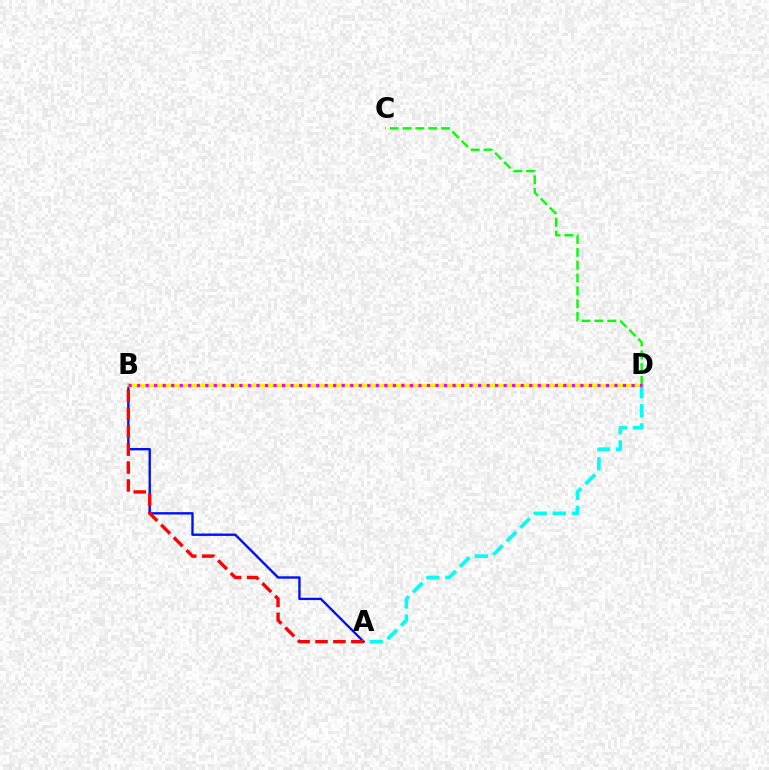{('A', 'B'): [{'color': '#0010ff', 'line_style': 'solid', 'thickness': 1.71}, {'color': '#ff0000', 'line_style': 'dashed', 'thickness': 2.43}], ('B', 'D'): [{'color': '#fcf500', 'line_style': 'solid', 'thickness': 2.42}, {'color': '#ee00ff', 'line_style': 'dotted', 'thickness': 2.32}], ('A', 'D'): [{'color': '#00fff6', 'line_style': 'dashed', 'thickness': 2.6}], ('C', 'D'): [{'color': '#08ff00', 'line_style': 'dashed', 'thickness': 1.75}]}